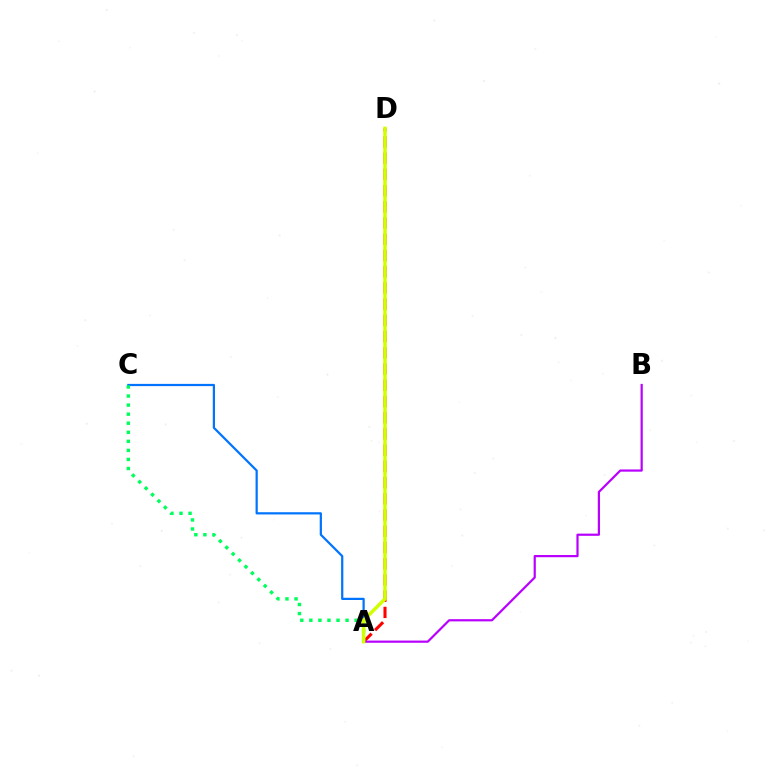{('A', 'D'): [{'color': '#ff0000', 'line_style': 'dashed', 'thickness': 2.2}, {'color': '#d1ff00', 'line_style': 'solid', 'thickness': 2.49}], ('A', 'C'): [{'color': '#0074ff', 'line_style': 'solid', 'thickness': 1.6}, {'color': '#00ff5c', 'line_style': 'dotted', 'thickness': 2.46}], ('A', 'B'): [{'color': '#b900ff', 'line_style': 'solid', 'thickness': 1.59}]}